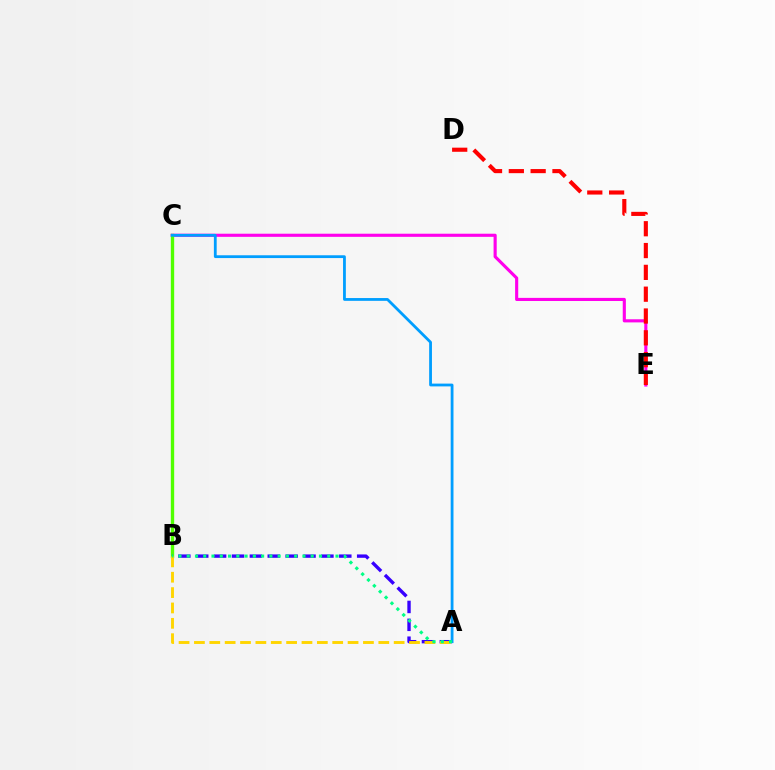{('C', 'E'): [{'color': '#ff00ed', 'line_style': 'solid', 'thickness': 2.25}], ('D', 'E'): [{'color': '#ff0000', 'line_style': 'dashed', 'thickness': 2.96}], ('B', 'C'): [{'color': '#4fff00', 'line_style': 'solid', 'thickness': 2.41}], ('A', 'B'): [{'color': '#3700ff', 'line_style': 'dashed', 'thickness': 2.43}, {'color': '#ffd500', 'line_style': 'dashed', 'thickness': 2.09}, {'color': '#00ff86', 'line_style': 'dotted', 'thickness': 2.25}], ('A', 'C'): [{'color': '#009eff', 'line_style': 'solid', 'thickness': 2.01}]}